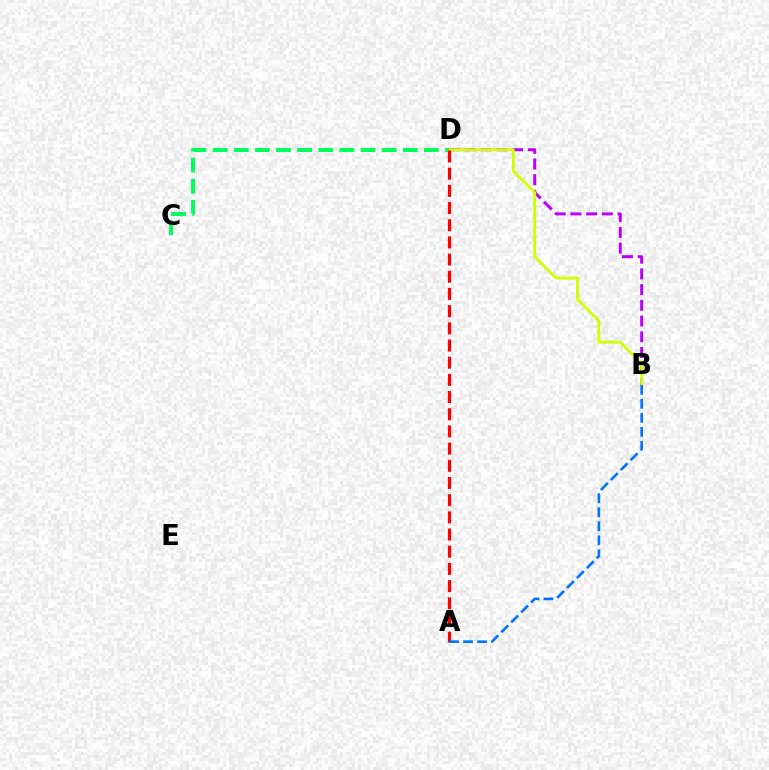{('B', 'D'): [{'color': '#b900ff', 'line_style': 'dashed', 'thickness': 2.14}, {'color': '#d1ff00', 'line_style': 'solid', 'thickness': 2.03}], ('C', 'D'): [{'color': '#00ff5c', 'line_style': 'dashed', 'thickness': 2.87}], ('A', 'D'): [{'color': '#ff0000', 'line_style': 'dashed', 'thickness': 2.33}], ('A', 'B'): [{'color': '#0074ff', 'line_style': 'dashed', 'thickness': 1.9}]}